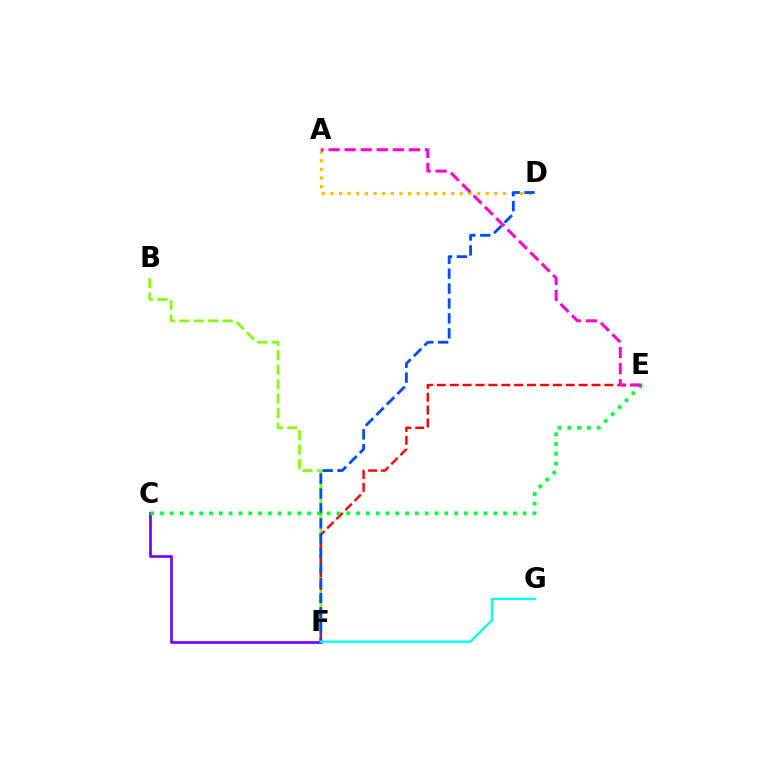{('B', 'F'): [{'color': '#84ff00', 'line_style': 'dashed', 'thickness': 1.96}], ('A', 'D'): [{'color': '#ffbd00', 'line_style': 'dotted', 'thickness': 2.34}], ('C', 'F'): [{'color': '#7200ff', 'line_style': 'solid', 'thickness': 1.94}], ('E', 'F'): [{'color': '#ff0000', 'line_style': 'dashed', 'thickness': 1.75}], ('D', 'F'): [{'color': '#004bff', 'line_style': 'dashed', 'thickness': 2.02}], ('C', 'E'): [{'color': '#00ff39', 'line_style': 'dotted', 'thickness': 2.66}], ('A', 'E'): [{'color': '#ff00cf', 'line_style': 'dashed', 'thickness': 2.18}], ('F', 'G'): [{'color': '#00fff6', 'line_style': 'solid', 'thickness': 1.7}]}